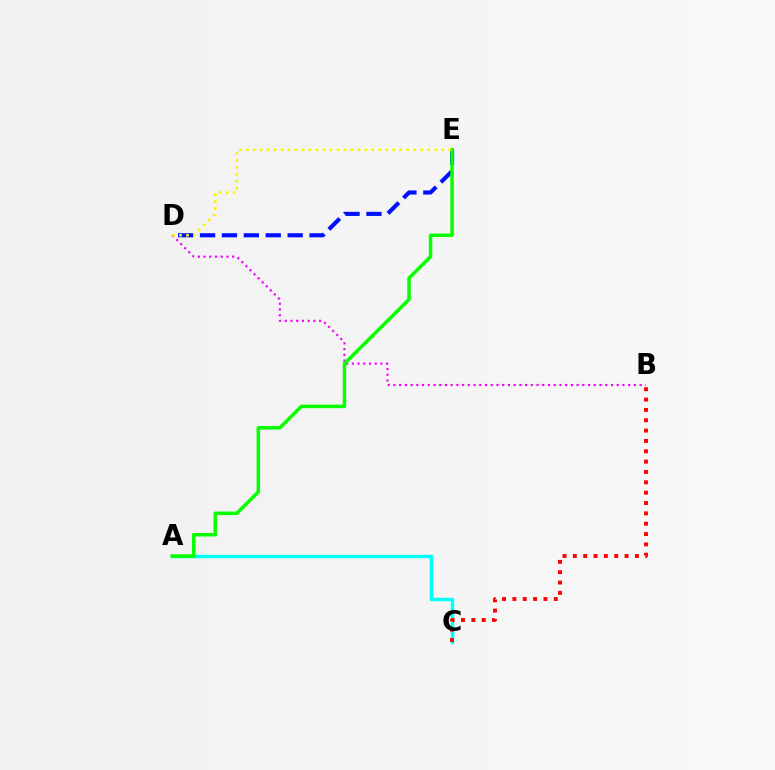{('D', 'E'): [{'color': '#0010ff', 'line_style': 'dashed', 'thickness': 2.98}, {'color': '#fcf500', 'line_style': 'dotted', 'thickness': 1.9}], ('A', 'C'): [{'color': '#00fff6', 'line_style': 'solid', 'thickness': 2.5}], ('B', 'D'): [{'color': '#ee00ff', 'line_style': 'dotted', 'thickness': 1.56}], ('B', 'C'): [{'color': '#ff0000', 'line_style': 'dotted', 'thickness': 2.81}], ('A', 'E'): [{'color': '#08ff00', 'line_style': 'solid', 'thickness': 2.53}]}